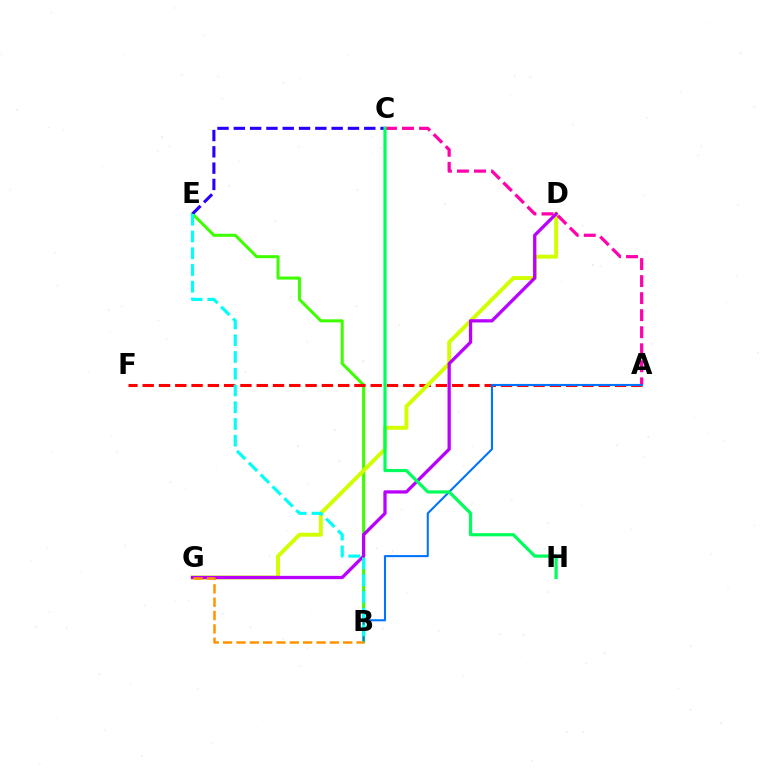{('B', 'E'): [{'color': '#3dff00', 'line_style': 'solid', 'thickness': 2.18}, {'color': '#00fff6', 'line_style': 'dashed', 'thickness': 2.28}], ('A', 'F'): [{'color': '#ff0000', 'line_style': 'dashed', 'thickness': 2.21}], ('D', 'G'): [{'color': '#d1ff00', 'line_style': 'solid', 'thickness': 2.83}, {'color': '#b900ff', 'line_style': 'solid', 'thickness': 2.35}], ('A', 'C'): [{'color': '#ff00ac', 'line_style': 'dashed', 'thickness': 2.32}], ('A', 'B'): [{'color': '#0074ff', 'line_style': 'solid', 'thickness': 1.5}], ('B', 'G'): [{'color': '#ff9400', 'line_style': 'dashed', 'thickness': 1.81}], ('C', 'E'): [{'color': '#2500ff', 'line_style': 'dashed', 'thickness': 2.22}], ('C', 'H'): [{'color': '#00ff5c', 'line_style': 'solid', 'thickness': 2.29}]}